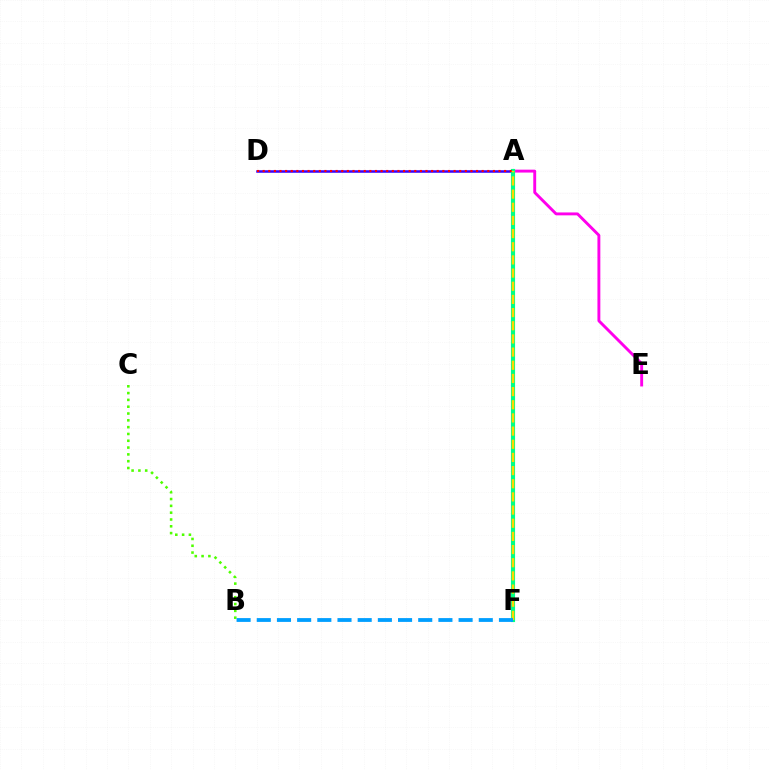{('A', 'D'): [{'color': '#3700ff', 'line_style': 'solid', 'thickness': 1.82}, {'color': '#ff0000', 'line_style': 'dotted', 'thickness': 1.53}], ('B', 'C'): [{'color': '#4fff00', 'line_style': 'dotted', 'thickness': 1.85}], ('A', 'E'): [{'color': '#ff00ed', 'line_style': 'solid', 'thickness': 2.09}], ('A', 'F'): [{'color': '#00ff86', 'line_style': 'solid', 'thickness': 2.98}, {'color': '#ffd500', 'line_style': 'dashed', 'thickness': 1.79}], ('B', 'F'): [{'color': '#009eff', 'line_style': 'dashed', 'thickness': 2.74}]}